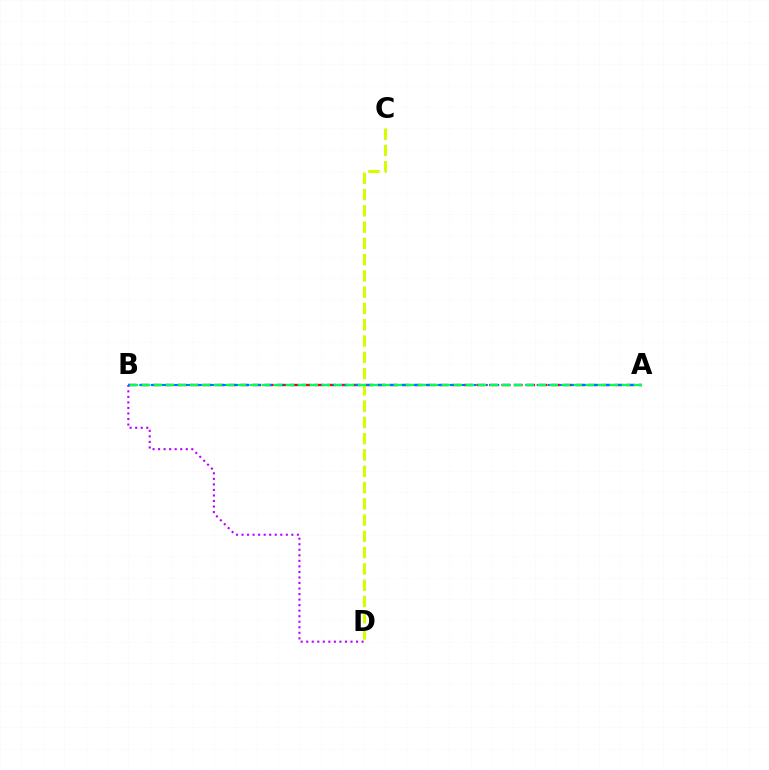{('B', 'D'): [{'color': '#b900ff', 'line_style': 'dotted', 'thickness': 1.5}], ('A', 'B'): [{'color': '#ff0000', 'line_style': 'dashed', 'thickness': 1.69}, {'color': '#0074ff', 'line_style': 'dashed', 'thickness': 1.54}, {'color': '#00ff5c', 'line_style': 'dashed', 'thickness': 1.63}], ('C', 'D'): [{'color': '#d1ff00', 'line_style': 'dashed', 'thickness': 2.21}]}